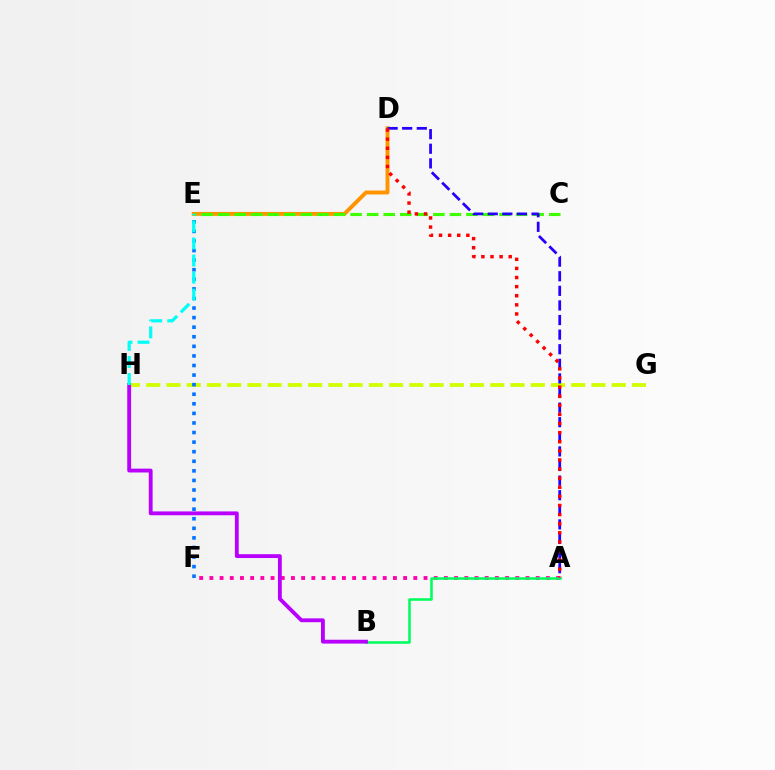{('A', 'F'): [{'color': '#ff00ac', 'line_style': 'dotted', 'thickness': 2.77}], ('G', 'H'): [{'color': '#d1ff00', 'line_style': 'dashed', 'thickness': 2.75}], ('E', 'F'): [{'color': '#0074ff', 'line_style': 'dotted', 'thickness': 2.6}], ('A', 'B'): [{'color': '#00ff5c', 'line_style': 'solid', 'thickness': 1.84}], ('B', 'H'): [{'color': '#b900ff', 'line_style': 'solid', 'thickness': 2.76}], ('D', 'E'): [{'color': '#ff9400', 'line_style': 'solid', 'thickness': 2.82}], ('C', 'E'): [{'color': '#3dff00', 'line_style': 'dashed', 'thickness': 2.25}], ('E', 'H'): [{'color': '#00fff6', 'line_style': 'dashed', 'thickness': 2.32}], ('A', 'D'): [{'color': '#2500ff', 'line_style': 'dashed', 'thickness': 1.98}, {'color': '#ff0000', 'line_style': 'dotted', 'thickness': 2.47}]}